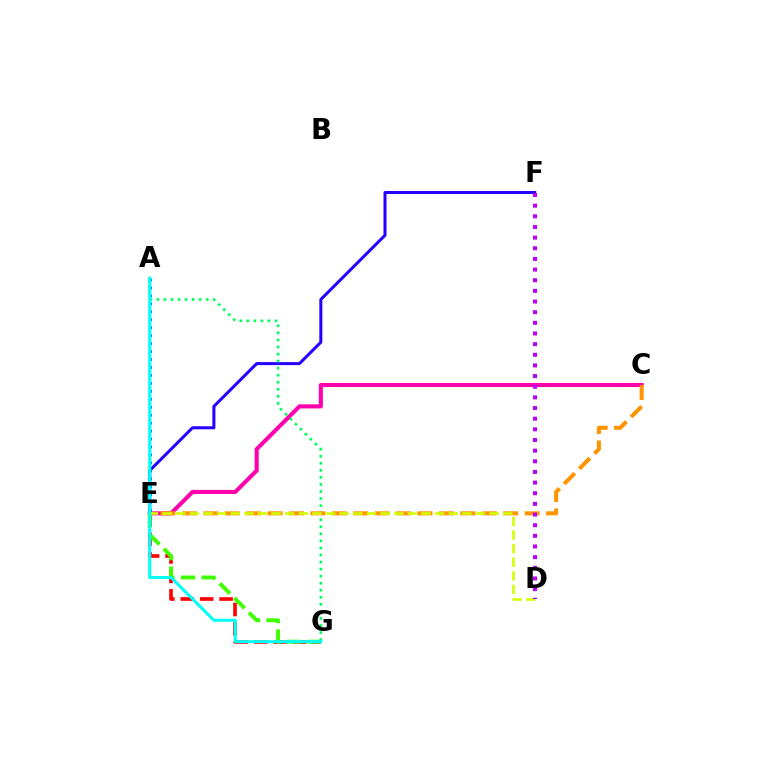{('E', 'F'): [{'color': '#2500ff', 'line_style': 'solid', 'thickness': 2.18}], ('C', 'E'): [{'color': '#ff00ac', 'line_style': 'solid', 'thickness': 2.93}, {'color': '#ff9400', 'line_style': 'dashed', 'thickness': 2.91}], ('E', 'G'): [{'color': '#ff0000', 'line_style': 'dashed', 'thickness': 2.64}, {'color': '#3dff00', 'line_style': 'dashed', 'thickness': 2.81}], ('A', 'G'): [{'color': '#00ff5c', 'line_style': 'dotted', 'thickness': 1.92}, {'color': '#00fff6', 'line_style': 'solid', 'thickness': 2.19}], ('D', 'E'): [{'color': '#d1ff00', 'line_style': 'dashed', 'thickness': 1.85}], ('D', 'F'): [{'color': '#b900ff', 'line_style': 'dotted', 'thickness': 2.89}], ('A', 'E'): [{'color': '#0074ff', 'line_style': 'dotted', 'thickness': 2.16}]}